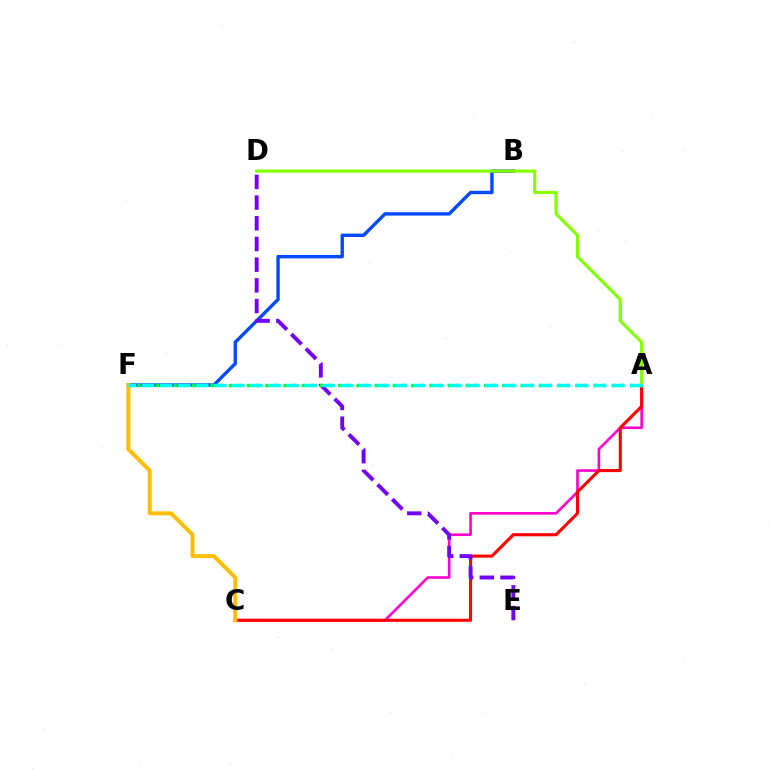{('A', 'C'): [{'color': '#ff00cf', 'line_style': 'solid', 'thickness': 1.89}, {'color': '#ff0000', 'line_style': 'solid', 'thickness': 2.24}], ('B', 'F'): [{'color': '#004bff', 'line_style': 'solid', 'thickness': 2.45}], ('D', 'E'): [{'color': '#7200ff', 'line_style': 'dashed', 'thickness': 2.81}], ('A', 'F'): [{'color': '#00ff39', 'line_style': 'dotted', 'thickness': 2.48}, {'color': '#00fff6', 'line_style': 'dashed', 'thickness': 2.46}], ('A', 'D'): [{'color': '#84ff00', 'line_style': 'solid', 'thickness': 2.3}], ('C', 'F'): [{'color': '#ffbd00', 'line_style': 'solid', 'thickness': 2.87}]}